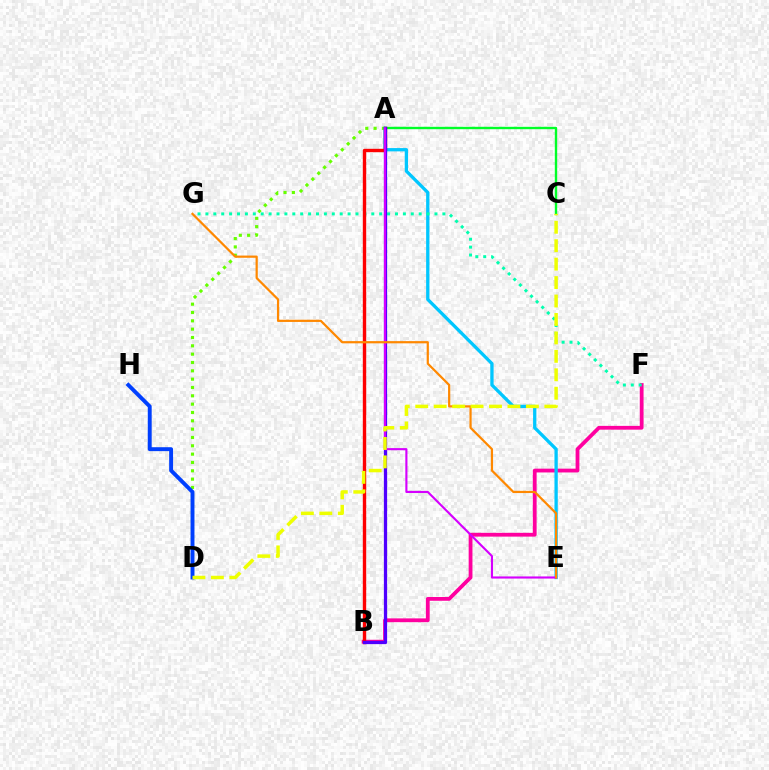{('A', 'D'): [{'color': '#66ff00', 'line_style': 'dotted', 'thickness': 2.26}], ('B', 'F'): [{'color': '#ff00a0', 'line_style': 'solid', 'thickness': 2.73}], ('A', 'E'): [{'color': '#00c7ff', 'line_style': 'solid', 'thickness': 2.37}, {'color': '#d600ff', 'line_style': 'solid', 'thickness': 1.54}], ('F', 'G'): [{'color': '#00ffaf', 'line_style': 'dotted', 'thickness': 2.15}], ('A', 'C'): [{'color': '#00ff27', 'line_style': 'solid', 'thickness': 1.71}], ('A', 'B'): [{'color': '#ff0000', 'line_style': 'solid', 'thickness': 2.43}, {'color': '#4f00ff', 'line_style': 'solid', 'thickness': 2.34}], ('E', 'G'): [{'color': '#ff8800', 'line_style': 'solid', 'thickness': 1.59}], ('D', 'H'): [{'color': '#003fff', 'line_style': 'solid', 'thickness': 2.82}], ('C', 'D'): [{'color': '#eeff00', 'line_style': 'dashed', 'thickness': 2.51}]}